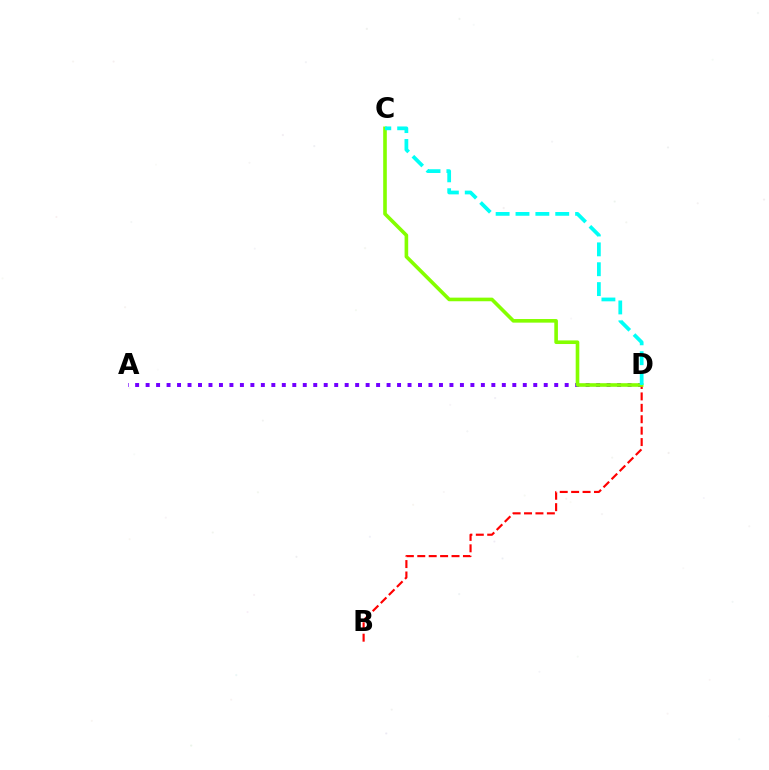{('A', 'D'): [{'color': '#7200ff', 'line_style': 'dotted', 'thickness': 2.85}], ('B', 'D'): [{'color': '#ff0000', 'line_style': 'dashed', 'thickness': 1.55}], ('C', 'D'): [{'color': '#84ff00', 'line_style': 'solid', 'thickness': 2.6}, {'color': '#00fff6', 'line_style': 'dashed', 'thickness': 2.7}]}